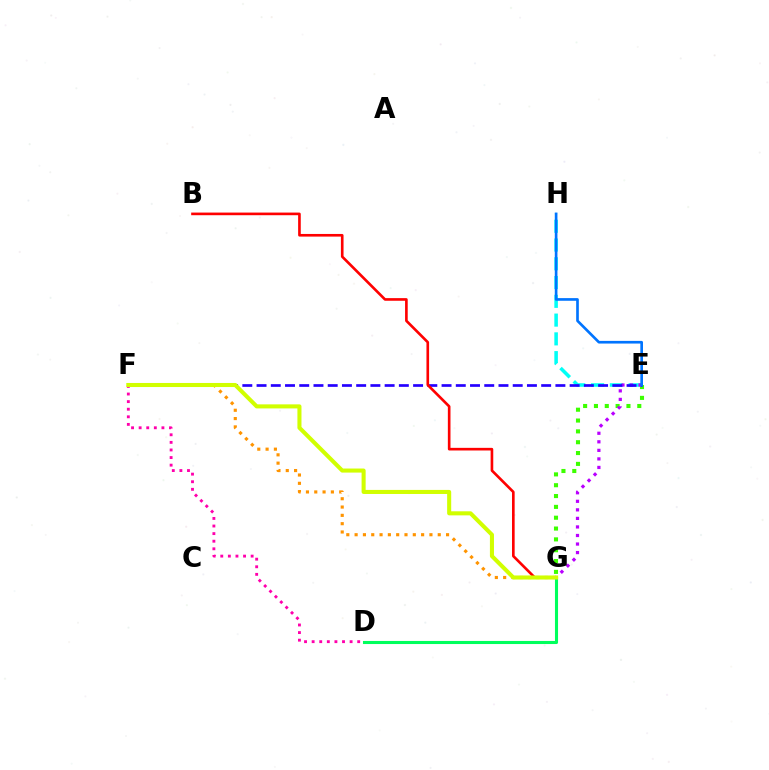{('E', 'H'): [{'color': '#00fff6', 'line_style': 'dashed', 'thickness': 2.55}, {'color': '#0074ff', 'line_style': 'solid', 'thickness': 1.92}], ('E', 'G'): [{'color': '#3dff00', 'line_style': 'dotted', 'thickness': 2.94}, {'color': '#b900ff', 'line_style': 'dotted', 'thickness': 2.32}], ('E', 'F'): [{'color': '#2500ff', 'line_style': 'dashed', 'thickness': 1.93}], ('F', 'G'): [{'color': '#ff9400', 'line_style': 'dotted', 'thickness': 2.26}, {'color': '#d1ff00', 'line_style': 'solid', 'thickness': 2.92}], ('D', 'F'): [{'color': '#ff00ac', 'line_style': 'dotted', 'thickness': 2.06}], ('D', 'G'): [{'color': '#00ff5c', 'line_style': 'solid', 'thickness': 2.21}], ('B', 'G'): [{'color': '#ff0000', 'line_style': 'solid', 'thickness': 1.9}]}